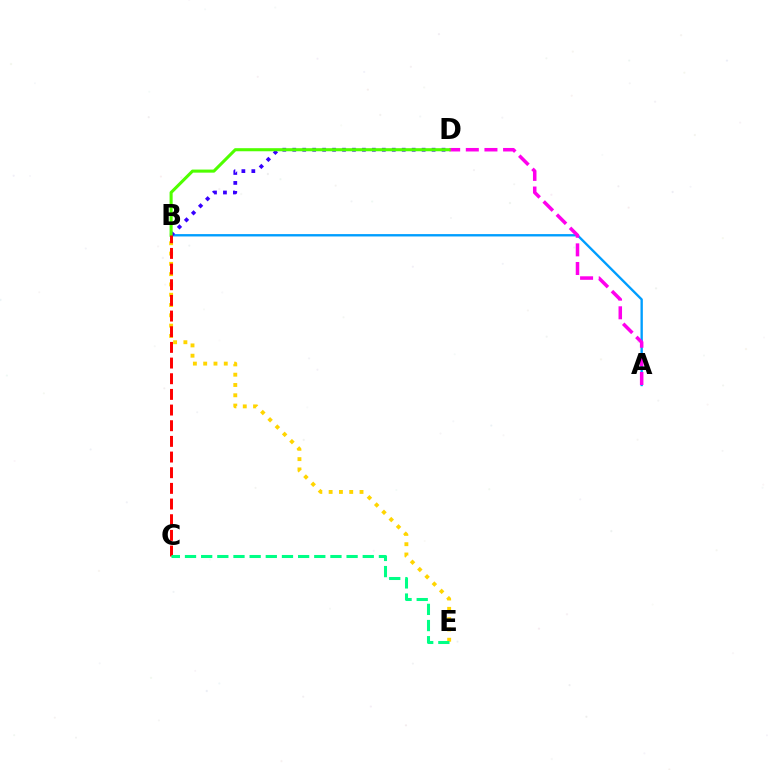{('A', 'B'): [{'color': '#009eff', 'line_style': 'solid', 'thickness': 1.7}], ('B', 'D'): [{'color': '#3700ff', 'line_style': 'dotted', 'thickness': 2.7}, {'color': '#4fff00', 'line_style': 'solid', 'thickness': 2.21}], ('A', 'D'): [{'color': '#ff00ed', 'line_style': 'dashed', 'thickness': 2.53}], ('B', 'E'): [{'color': '#ffd500', 'line_style': 'dotted', 'thickness': 2.8}], ('B', 'C'): [{'color': '#ff0000', 'line_style': 'dashed', 'thickness': 2.13}], ('C', 'E'): [{'color': '#00ff86', 'line_style': 'dashed', 'thickness': 2.2}]}